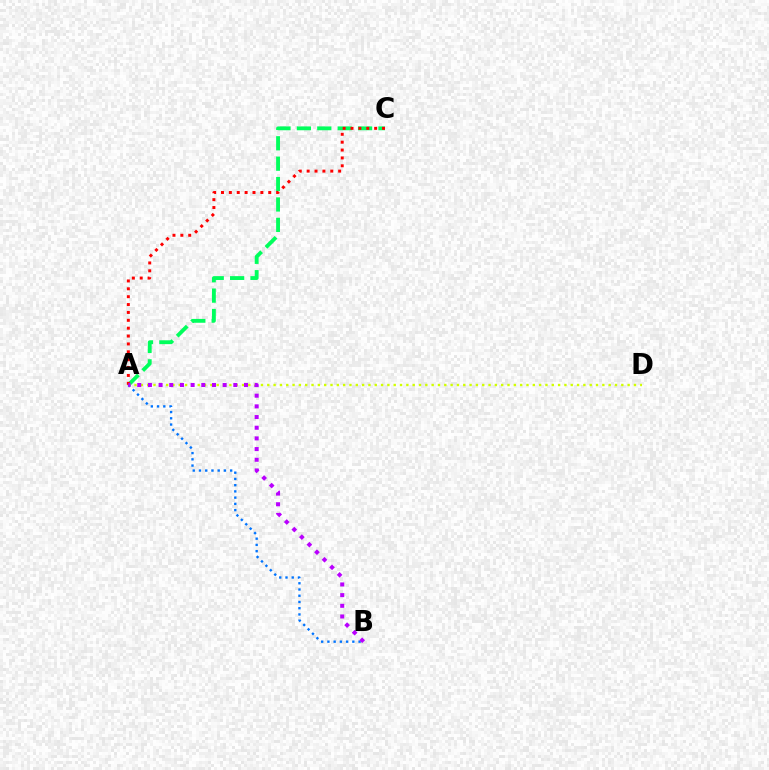{('A', 'C'): [{'color': '#00ff5c', 'line_style': 'dashed', 'thickness': 2.77}, {'color': '#ff0000', 'line_style': 'dotted', 'thickness': 2.14}], ('A', 'D'): [{'color': '#d1ff00', 'line_style': 'dotted', 'thickness': 1.72}], ('A', 'B'): [{'color': '#0074ff', 'line_style': 'dotted', 'thickness': 1.69}, {'color': '#b900ff', 'line_style': 'dotted', 'thickness': 2.9}]}